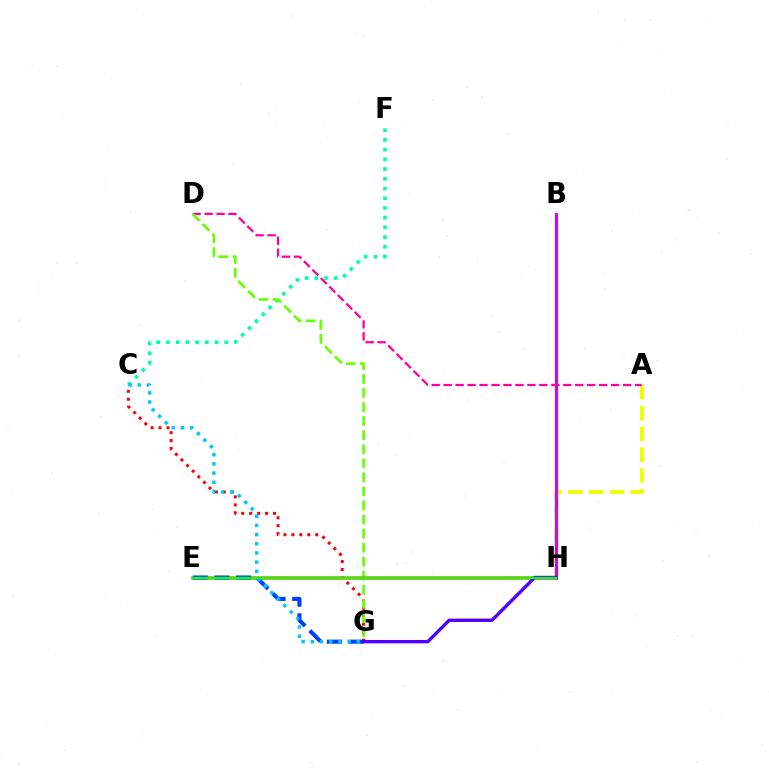{('C', 'F'): [{'color': '#00ffaf', 'line_style': 'dotted', 'thickness': 2.64}], ('C', 'G'): [{'color': '#ff0000', 'line_style': 'dotted', 'thickness': 2.16}, {'color': '#00c7ff', 'line_style': 'dotted', 'thickness': 2.49}], ('A', 'H'): [{'color': '#eeff00', 'line_style': 'dashed', 'thickness': 2.83}], ('B', 'H'): [{'color': '#d600ff', 'line_style': 'solid', 'thickness': 2.23}], ('A', 'D'): [{'color': '#ff00a0', 'line_style': 'dashed', 'thickness': 1.63}], ('D', 'G'): [{'color': '#66ff00', 'line_style': 'dashed', 'thickness': 1.91}], ('E', 'H'): [{'color': '#ff8800', 'line_style': 'solid', 'thickness': 2.62}, {'color': '#00ff27', 'line_style': 'solid', 'thickness': 1.71}], ('E', 'G'): [{'color': '#003fff', 'line_style': 'dashed', 'thickness': 2.94}], ('G', 'H'): [{'color': '#4f00ff', 'line_style': 'solid', 'thickness': 2.43}]}